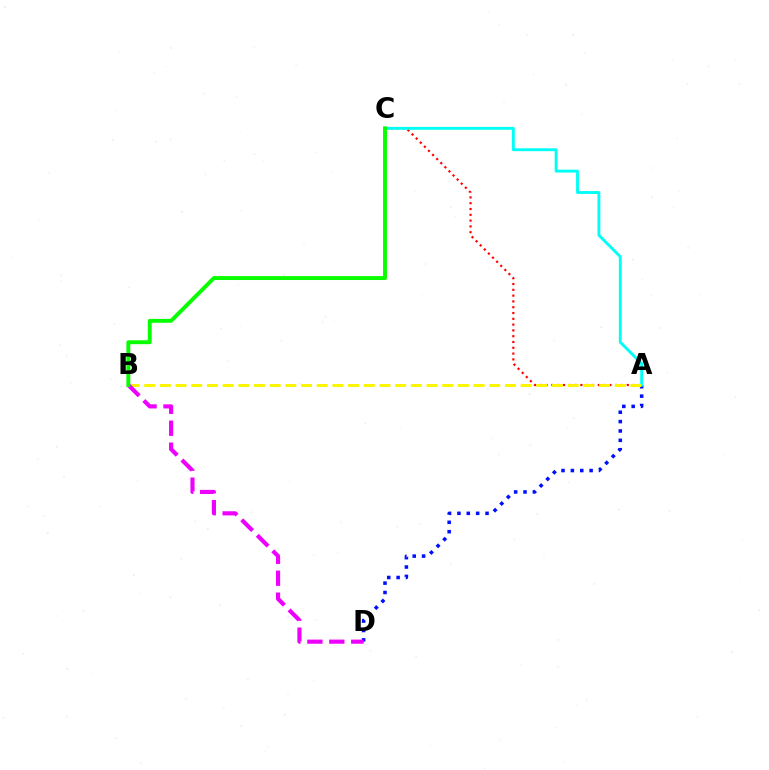{('A', 'D'): [{'color': '#0010ff', 'line_style': 'dotted', 'thickness': 2.55}], ('A', 'C'): [{'color': '#ff0000', 'line_style': 'dotted', 'thickness': 1.58}, {'color': '#00fff6', 'line_style': 'solid', 'thickness': 2.08}], ('A', 'B'): [{'color': '#fcf500', 'line_style': 'dashed', 'thickness': 2.13}], ('B', 'D'): [{'color': '#ee00ff', 'line_style': 'dashed', 'thickness': 2.98}], ('B', 'C'): [{'color': '#08ff00', 'line_style': 'solid', 'thickness': 2.82}]}